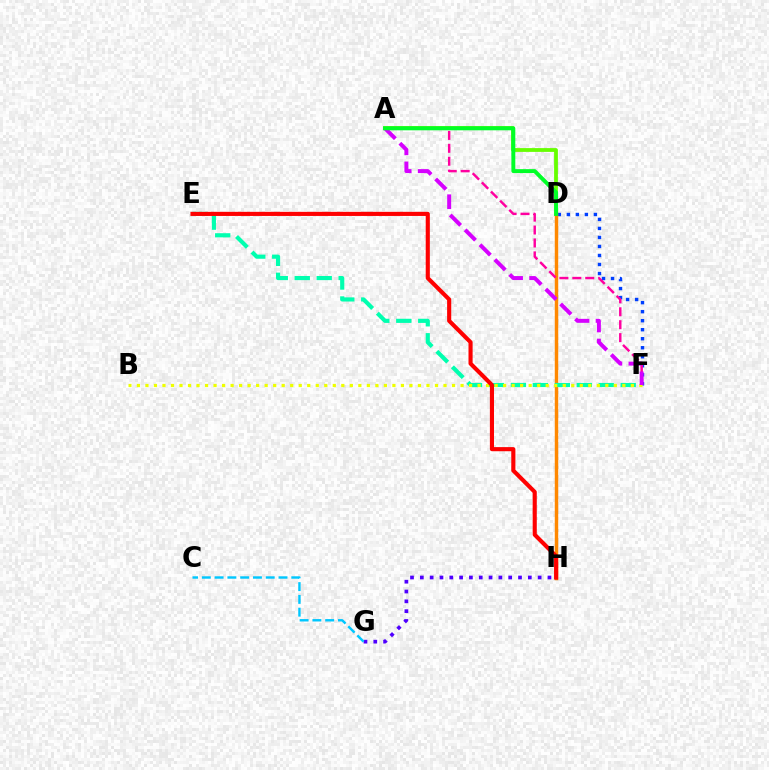{('D', 'F'): [{'color': '#003fff', 'line_style': 'dotted', 'thickness': 2.45}], ('A', 'D'): [{'color': '#66ff00', 'line_style': 'solid', 'thickness': 2.73}, {'color': '#00ff27', 'line_style': 'solid', 'thickness': 2.83}], ('D', 'H'): [{'color': '#ff8800', 'line_style': 'solid', 'thickness': 2.49}], ('A', 'F'): [{'color': '#ff00a0', 'line_style': 'dashed', 'thickness': 1.76}, {'color': '#d600ff', 'line_style': 'dashed', 'thickness': 2.86}], ('E', 'F'): [{'color': '#00ffaf', 'line_style': 'dashed', 'thickness': 2.98}], ('G', 'H'): [{'color': '#4f00ff', 'line_style': 'dotted', 'thickness': 2.67}], ('C', 'G'): [{'color': '#00c7ff', 'line_style': 'dashed', 'thickness': 1.74}], ('B', 'F'): [{'color': '#eeff00', 'line_style': 'dotted', 'thickness': 2.31}], ('E', 'H'): [{'color': '#ff0000', 'line_style': 'solid', 'thickness': 2.96}]}